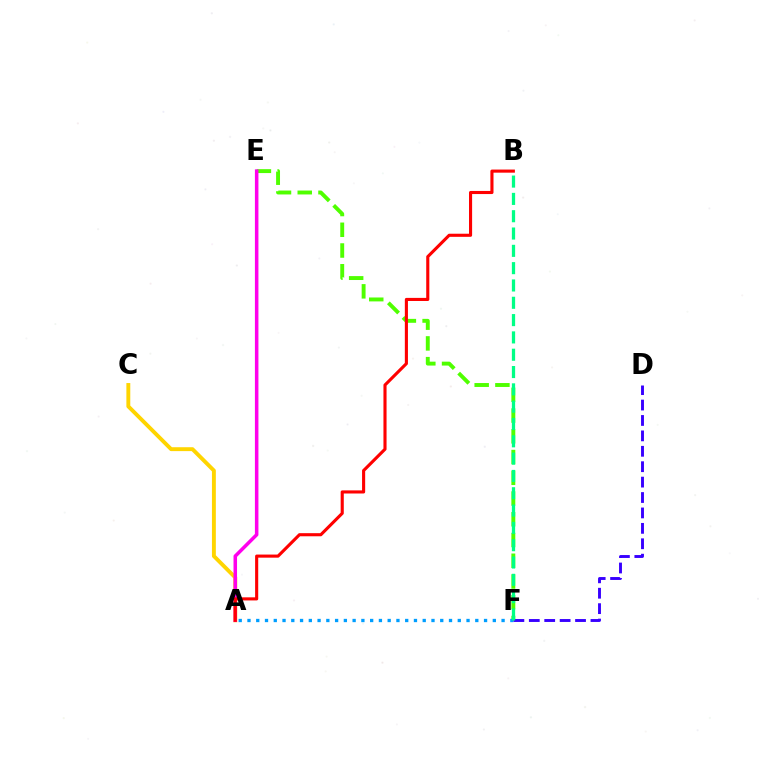{('E', 'F'): [{'color': '#4fff00', 'line_style': 'dashed', 'thickness': 2.82}], ('A', 'F'): [{'color': '#009eff', 'line_style': 'dotted', 'thickness': 2.38}], ('D', 'F'): [{'color': '#3700ff', 'line_style': 'dashed', 'thickness': 2.09}], ('B', 'F'): [{'color': '#00ff86', 'line_style': 'dashed', 'thickness': 2.35}], ('A', 'C'): [{'color': '#ffd500', 'line_style': 'solid', 'thickness': 2.81}], ('A', 'E'): [{'color': '#ff00ed', 'line_style': 'solid', 'thickness': 2.54}], ('A', 'B'): [{'color': '#ff0000', 'line_style': 'solid', 'thickness': 2.24}]}